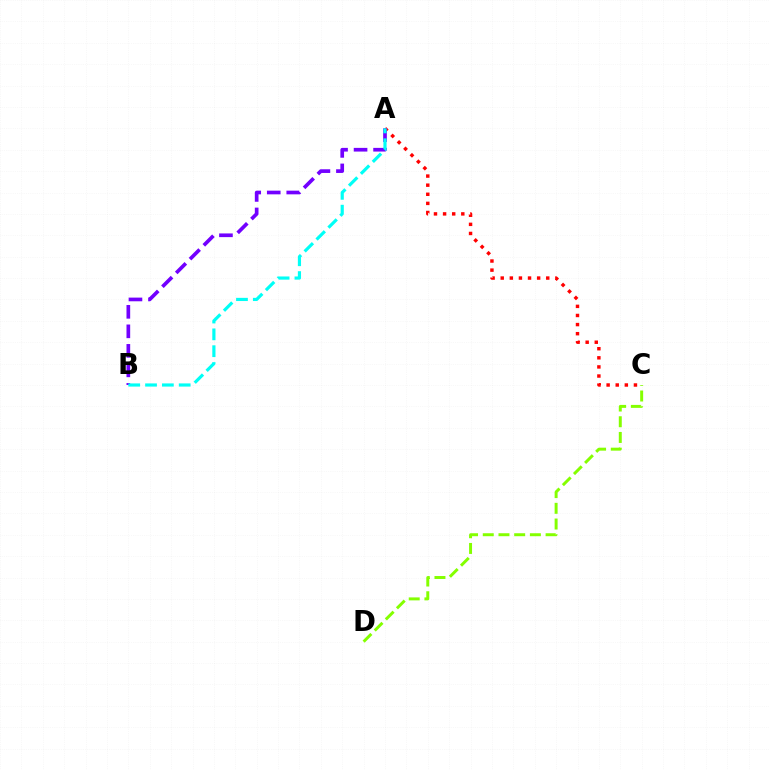{('A', 'C'): [{'color': '#ff0000', 'line_style': 'dotted', 'thickness': 2.47}], ('C', 'D'): [{'color': '#84ff00', 'line_style': 'dashed', 'thickness': 2.13}], ('A', 'B'): [{'color': '#7200ff', 'line_style': 'dashed', 'thickness': 2.65}, {'color': '#00fff6', 'line_style': 'dashed', 'thickness': 2.29}]}